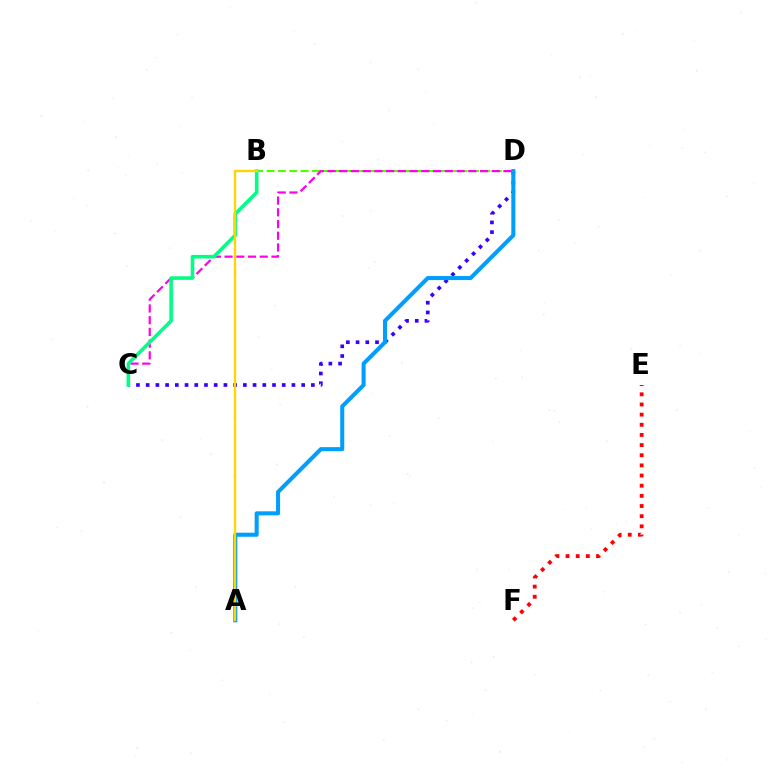{('B', 'D'): [{'color': '#4fff00', 'line_style': 'dashed', 'thickness': 1.54}], ('C', 'D'): [{'color': '#3700ff', 'line_style': 'dotted', 'thickness': 2.64}, {'color': '#ff00ed', 'line_style': 'dashed', 'thickness': 1.59}], ('B', 'C'): [{'color': '#00ff86', 'line_style': 'solid', 'thickness': 2.58}], ('A', 'D'): [{'color': '#009eff', 'line_style': 'solid', 'thickness': 2.91}], ('E', 'F'): [{'color': '#ff0000', 'line_style': 'dotted', 'thickness': 2.76}], ('A', 'B'): [{'color': '#ffd500', 'line_style': 'solid', 'thickness': 1.65}]}